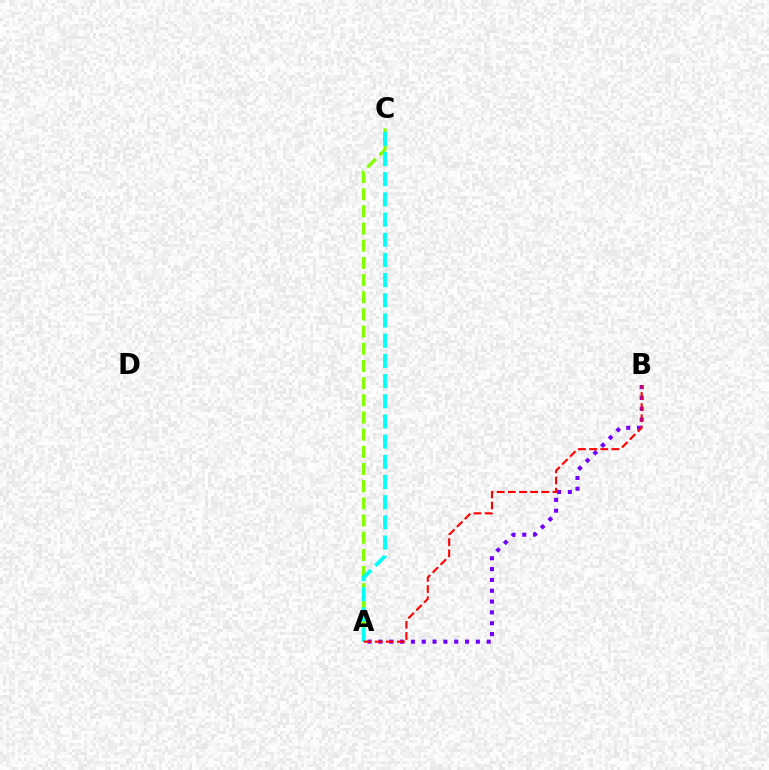{('A', 'C'): [{'color': '#84ff00', 'line_style': 'dashed', 'thickness': 2.33}, {'color': '#00fff6', 'line_style': 'dashed', 'thickness': 2.74}], ('A', 'B'): [{'color': '#7200ff', 'line_style': 'dotted', 'thickness': 2.94}, {'color': '#ff0000', 'line_style': 'dashed', 'thickness': 1.51}]}